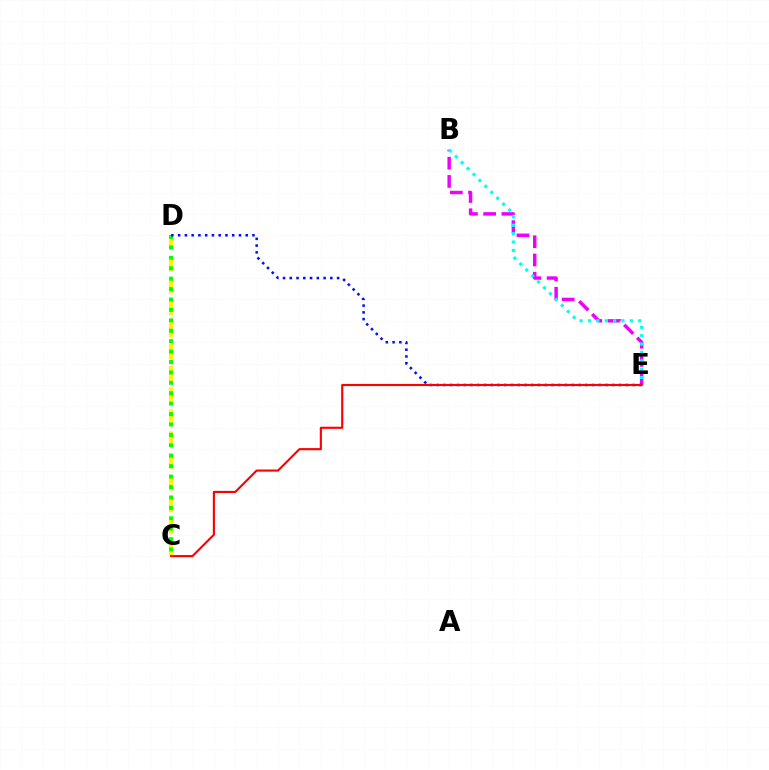{('B', 'E'): [{'color': '#ee00ff', 'line_style': 'dashed', 'thickness': 2.48}, {'color': '#00fff6', 'line_style': 'dotted', 'thickness': 2.28}], ('C', 'D'): [{'color': '#fcf500', 'line_style': 'dashed', 'thickness': 2.97}, {'color': '#08ff00', 'line_style': 'dotted', 'thickness': 2.83}], ('D', 'E'): [{'color': '#0010ff', 'line_style': 'dotted', 'thickness': 1.84}], ('C', 'E'): [{'color': '#ff0000', 'line_style': 'solid', 'thickness': 1.53}]}